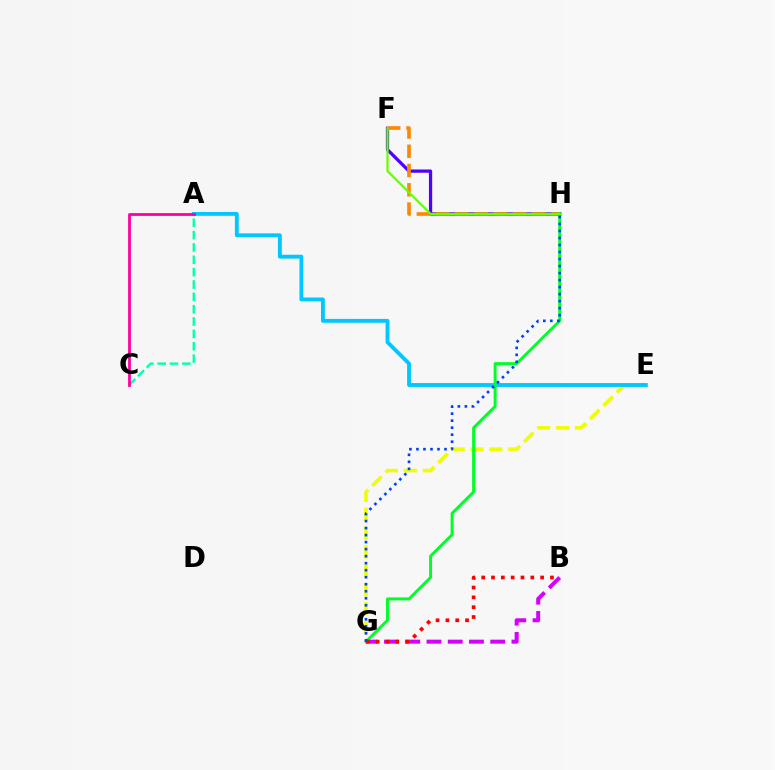{('E', 'G'): [{'color': '#eeff00', 'line_style': 'dashed', 'thickness': 2.56}], ('A', 'E'): [{'color': '#00c7ff', 'line_style': 'solid', 'thickness': 2.78}], ('F', 'H'): [{'color': '#4f00ff', 'line_style': 'solid', 'thickness': 2.34}, {'color': '#ff8800', 'line_style': 'dashed', 'thickness': 2.62}, {'color': '#66ff00', 'line_style': 'solid', 'thickness': 1.61}], ('G', 'H'): [{'color': '#00ff27', 'line_style': 'solid', 'thickness': 2.13}, {'color': '#003fff', 'line_style': 'dotted', 'thickness': 1.91}], ('A', 'C'): [{'color': '#00ffaf', 'line_style': 'dashed', 'thickness': 1.68}, {'color': '#ff00a0', 'line_style': 'solid', 'thickness': 2.0}], ('B', 'G'): [{'color': '#d600ff', 'line_style': 'dashed', 'thickness': 2.89}, {'color': '#ff0000', 'line_style': 'dotted', 'thickness': 2.67}]}